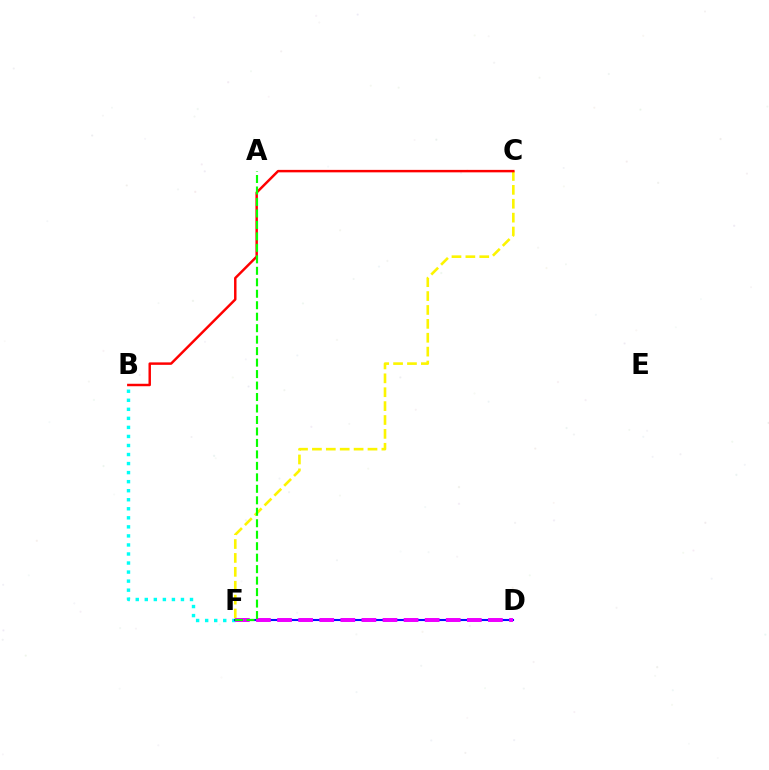{('C', 'F'): [{'color': '#fcf500', 'line_style': 'dashed', 'thickness': 1.89}], ('B', 'F'): [{'color': '#00fff6', 'line_style': 'dotted', 'thickness': 2.46}], ('D', 'F'): [{'color': '#0010ff', 'line_style': 'solid', 'thickness': 1.51}, {'color': '#ee00ff', 'line_style': 'dashed', 'thickness': 2.86}], ('B', 'C'): [{'color': '#ff0000', 'line_style': 'solid', 'thickness': 1.77}], ('A', 'F'): [{'color': '#08ff00', 'line_style': 'dashed', 'thickness': 1.56}]}